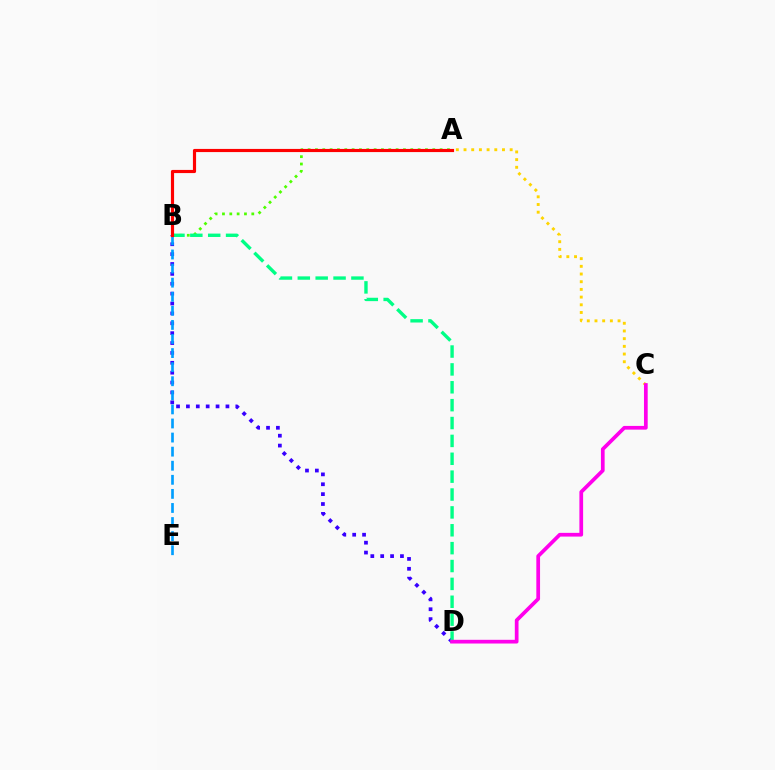{('B', 'D'): [{'color': '#3700ff', 'line_style': 'dotted', 'thickness': 2.68}, {'color': '#00ff86', 'line_style': 'dashed', 'thickness': 2.43}], ('A', 'C'): [{'color': '#ffd500', 'line_style': 'dotted', 'thickness': 2.09}], ('B', 'E'): [{'color': '#009eff', 'line_style': 'dashed', 'thickness': 1.91}], ('A', 'B'): [{'color': '#4fff00', 'line_style': 'dotted', 'thickness': 1.99}, {'color': '#ff0000', 'line_style': 'solid', 'thickness': 2.27}], ('C', 'D'): [{'color': '#ff00ed', 'line_style': 'solid', 'thickness': 2.68}]}